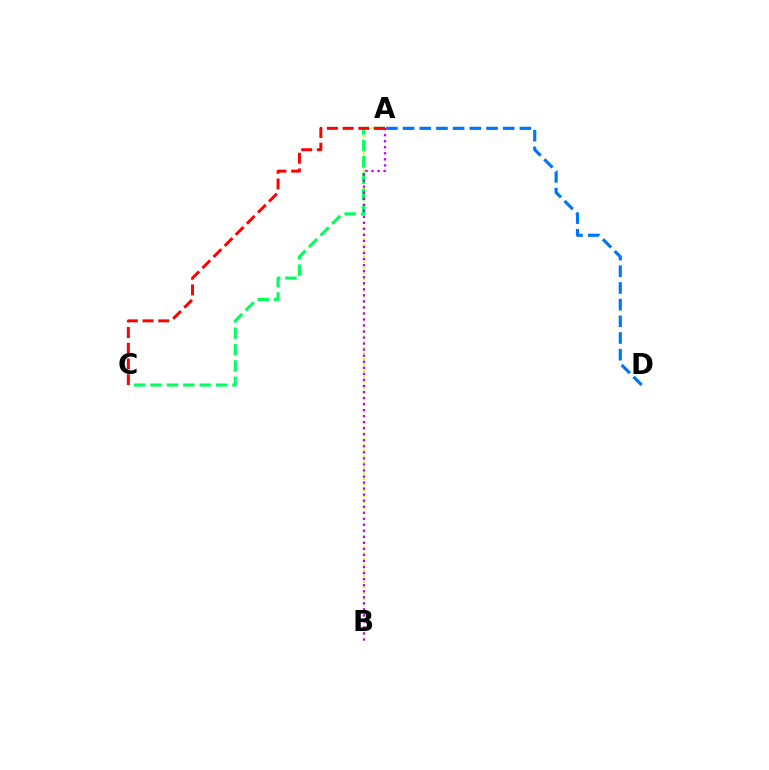{('A', 'B'): [{'color': '#d1ff00', 'line_style': 'dotted', 'thickness': 1.55}, {'color': '#b900ff', 'line_style': 'dotted', 'thickness': 1.64}], ('A', 'C'): [{'color': '#00ff5c', 'line_style': 'dashed', 'thickness': 2.23}, {'color': '#ff0000', 'line_style': 'dashed', 'thickness': 2.13}], ('A', 'D'): [{'color': '#0074ff', 'line_style': 'dashed', 'thickness': 2.27}]}